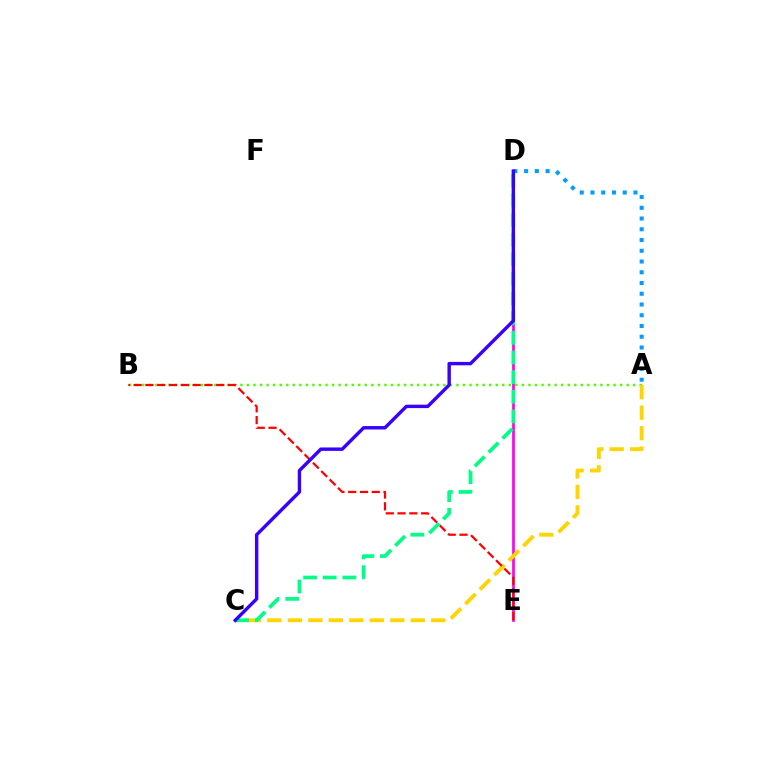{('D', 'E'): [{'color': '#ff00ed', 'line_style': 'solid', 'thickness': 1.94}], ('A', 'B'): [{'color': '#4fff00', 'line_style': 'dotted', 'thickness': 1.78}], ('A', 'C'): [{'color': '#ffd500', 'line_style': 'dashed', 'thickness': 2.78}], ('B', 'E'): [{'color': '#ff0000', 'line_style': 'dashed', 'thickness': 1.6}], ('A', 'D'): [{'color': '#009eff', 'line_style': 'dotted', 'thickness': 2.92}], ('C', 'D'): [{'color': '#00ff86', 'line_style': 'dashed', 'thickness': 2.67}, {'color': '#3700ff', 'line_style': 'solid', 'thickness': 2.45}]}